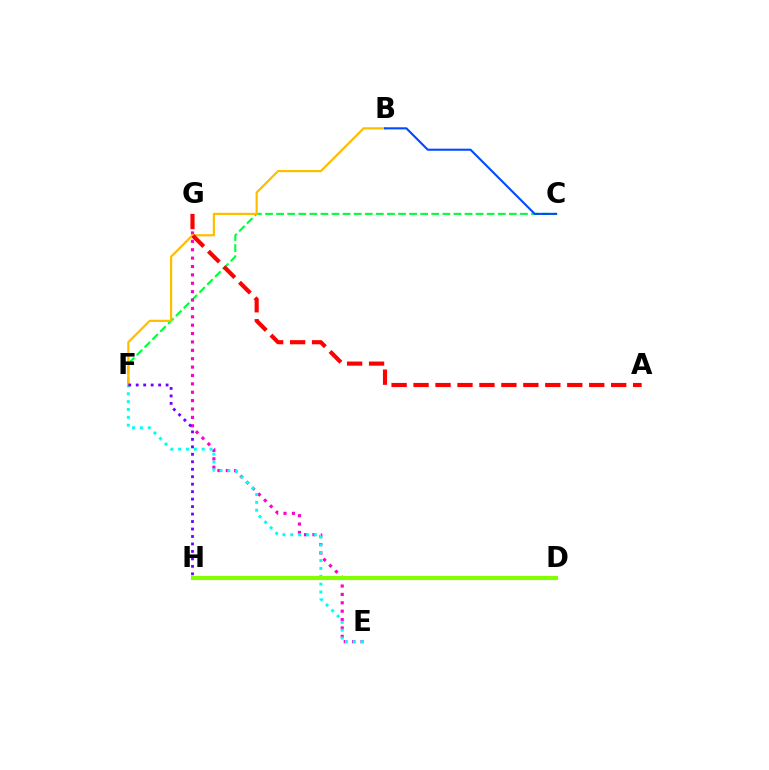{('C', 'F'): [{'color': '#00ff39', 'line_style': 'dashed', 'thickness': 1.51}], ('E', 'G'): [{'color': '#ff00cf', 'line_style': 'dotted', 'thickness': 2.28}], ('E', 'F'): [{'color': '#00fff6', 'line_style': 'dotted', 'thickness': 2.13}], ('D', 'H'): [{'color': '#84ff00', 'line_style': 'solid', 'thickness': 2.98}], ('B', 'F'): [{'color': '#ffbd00', 'line_style': 'solid', 'thickness': 1.58}], ('F', 'H'): [{'color': '#7200ff', 'line_style': 'dotted', 'thickness': 2.03}], ('A', 'G'): [{'color': '#ff0000', 'line_style': 'dashed', 'thickness': 2.98}], ('B', 'C'): [{'color': '#004bff', 'line_style': 'solid', 'thickness': 1.51}]}